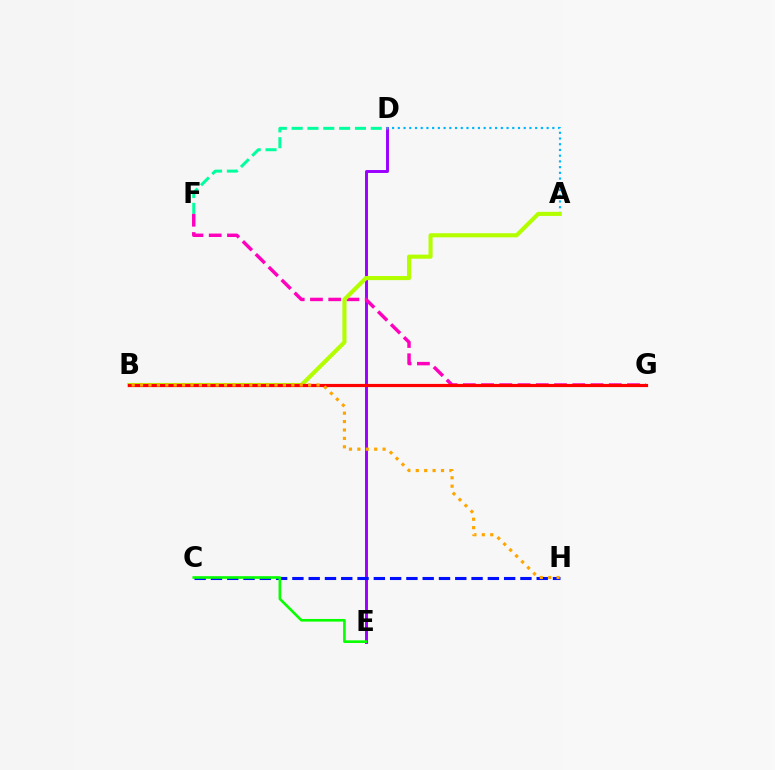{('D', 'E'): [{'color': '#9b00ff', 'line_style': 'solid', 'thickness': 2.11}], ('C', 'H'): [{'color': '#0010ff', 'line_style': 'dashed', 'thickness': 2.21}], ('D', 'F'): [{'color': '#00ff9d', 'line_style': 'dashed', 'thickness': 2.15}], ('F', 'G'): [{'color': '#ff00bd', 'line_style': 'dashed', 'thickness': 2.48}], ('A', 'D'): [{'color': '#00b5ff', 'line_style': 'dotted', 'thickness': 1.56}], ('A', 'B'): [{'color': '#b3ff00', 'line_style': 'solid', 'thickness': 2.96}], ('C', 'E'): [{'color': '#08ff00', 'line_style': 'solid', 'thickness': 1.9}], ('B', 'G'): [{'color': '#ff0000', 'line_style': 'solid', 'thickness': 2.29}], ('B', 'H'): [{'color': '#ffa500', 'line_style': 'dotted', 'thickness': 2.28}]}